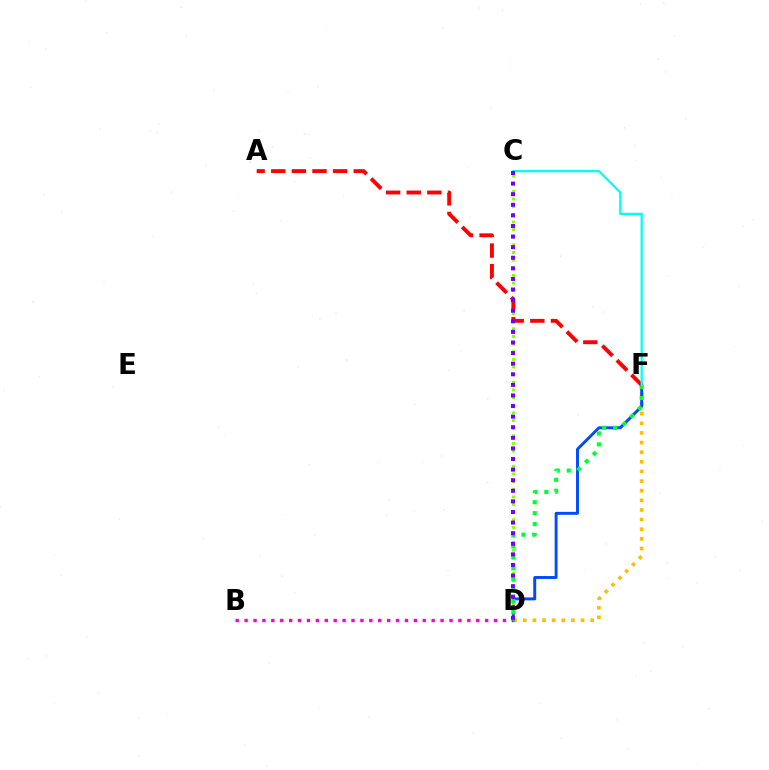{('D', 'F'): [{'color': '#ffbd00', 'line_style': 'dotted', 'thickness': 2.62}, {'color': '#004bff', 'line_style': 'solid', 'thickness': 2.11}, {'color': '#00ff39', 'line_style': 'dotted', 'thickness': 2.97}], ('B', 'D'): [{'color': '#ff00cf', 'line_style': 'dotted', 'thickness': 2.42}], ('C', 'D'): [{'color': '#84ff00', 'line_style': 'dotted', 'thickness': 2.07}, {'color': '#7200ff', 'line_style': 'dotted', 'thickness': 2.88}], ('A', 'F'): [{'color': '#ff0000', 'line_style': 'dashed', 'thickness': 2.8}], ('C', 'F'): [{'color': '#00fff6', 'line_style': 'solid', 'thickness': 1.64}]}